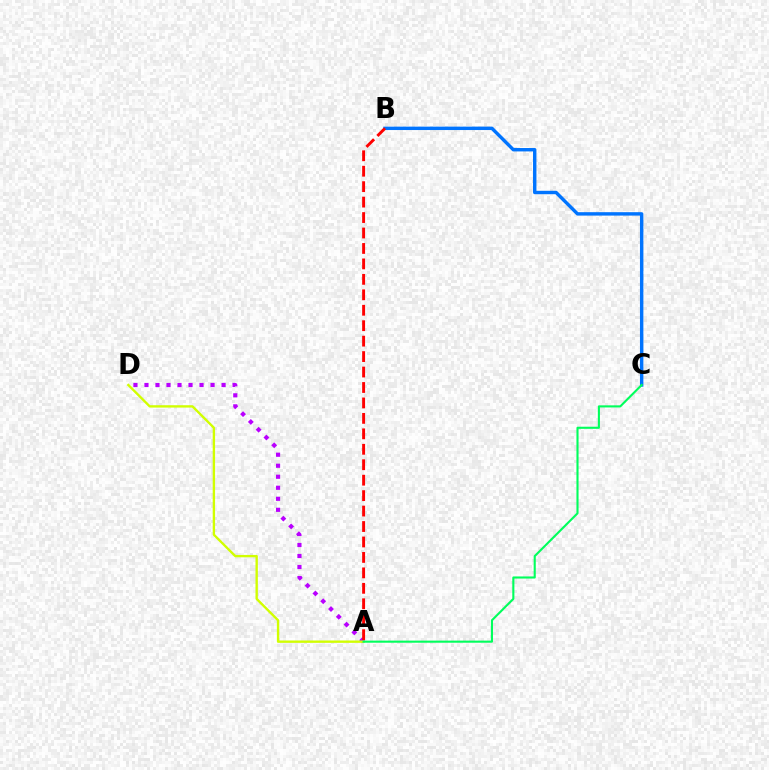{('B', 'C'): [{'color': '#0074ff', 'line_style': 'solid', 'thickness': 2.46}], ('A', 'D'): [{'color': '#b900ff', 'line_style': 'dotted', 'thickness': 2.99}, {'color': '#d1ff00', 'line_style': 'solid', 'thickness': 1.7}], ('A', 'B'): [{'color': '#ff0000', 'line_style': 'dashed', 'thickness': 2.1}], ('A', 'C'): [{'color': '#00ff5c', 'line_style': 'solid', 'thickness': 1.52}]}